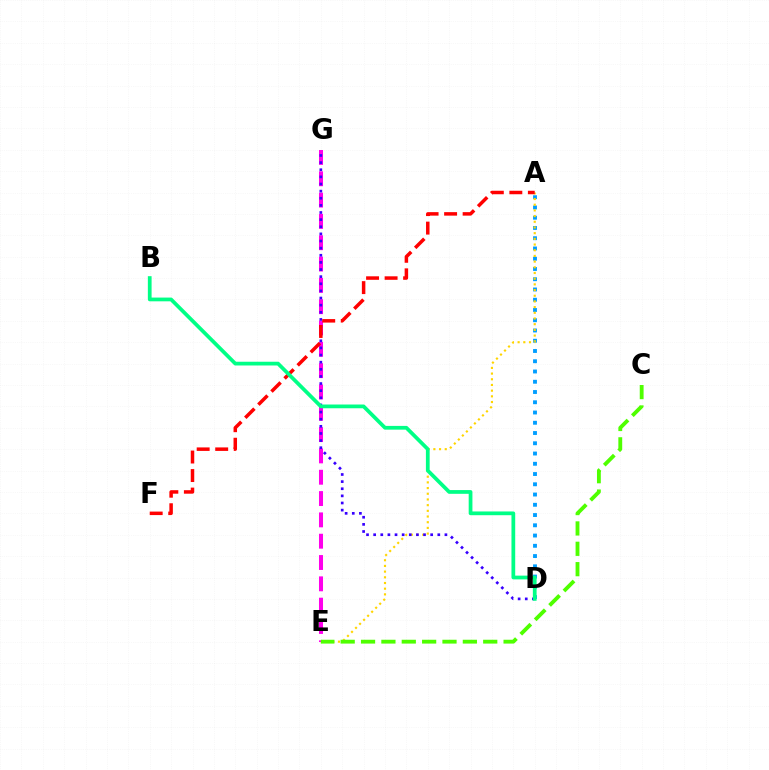{('A', 'D'): [{'color': '#009eff', 'line_style': 'dotted', 'thickness': 2.79}], ('A', 'E'): [{'color': '#ffd500', 'line_style': 'dotted', 'thickness': 1.55}], ('E', 'G'): [{'color': '#ff00ed', 'line_style': 'dashed', 'thickness': 2.9}], ('D', 'G'): [{'color': '#3700ff', 'line_style': 'dotted', 'thickness': 1.94}], ('C', 'E'): [{'color': '#4fff00', 'line_style': 'dashed', 'thickness': 2.77}], ('A', 'F'): [{'color': '#ff0000', 'line_style': 'dashed', 'thickness': 2.52}], ('B', 'D'): [{'color': '#00ff86', 'line_style': 'solid', 'thickness': 2.7}]}